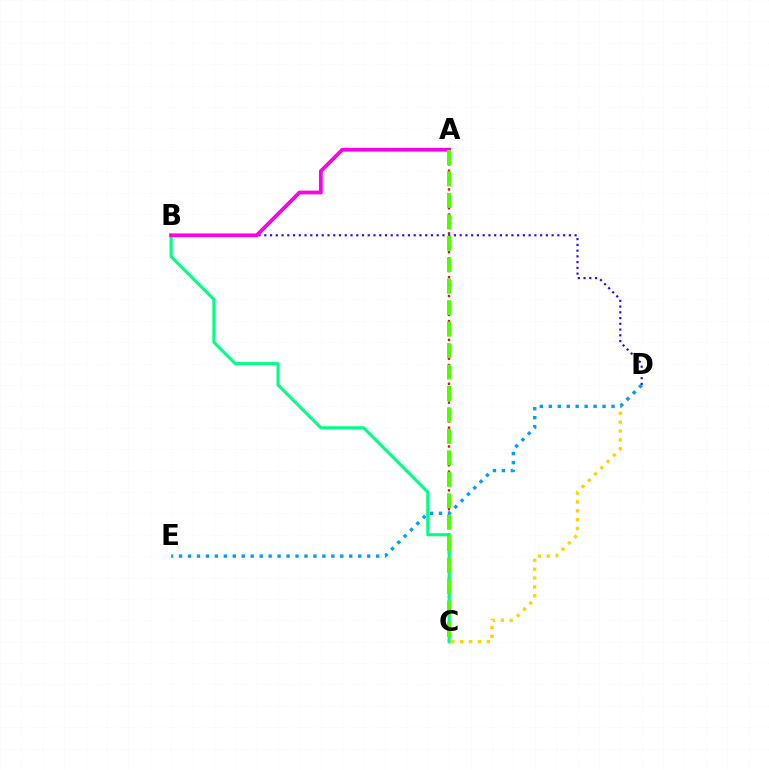{('C', 'D'): [{'color': '#ffd500', 'line_style': 'dotted', 'thickness': 2.41}], ('A', 'C'): [{'color': '#ff0000', 'line_style': 'dotted', 'thickness': 1.7}, {'color': '#4fff00', 'line_style': 'dashed', 'thickness': 2.91}], ('B', 'C'): [{'color': '#00ff86', 'line_style': 'solid', 'thickness': 2.22}], ('B', 'D'): [{'color': '#3700ff', 'line_style': 'dotted', 'thickness': 1.56}], ('A', 'B'): [{'color': '#ff00ed', 'line_style': 'solid', 'thickness': 2.7}], ('D', 'E'): [{'color': '#009eff', 'line_style': 'dotted', 'thickness': 2.43}]}